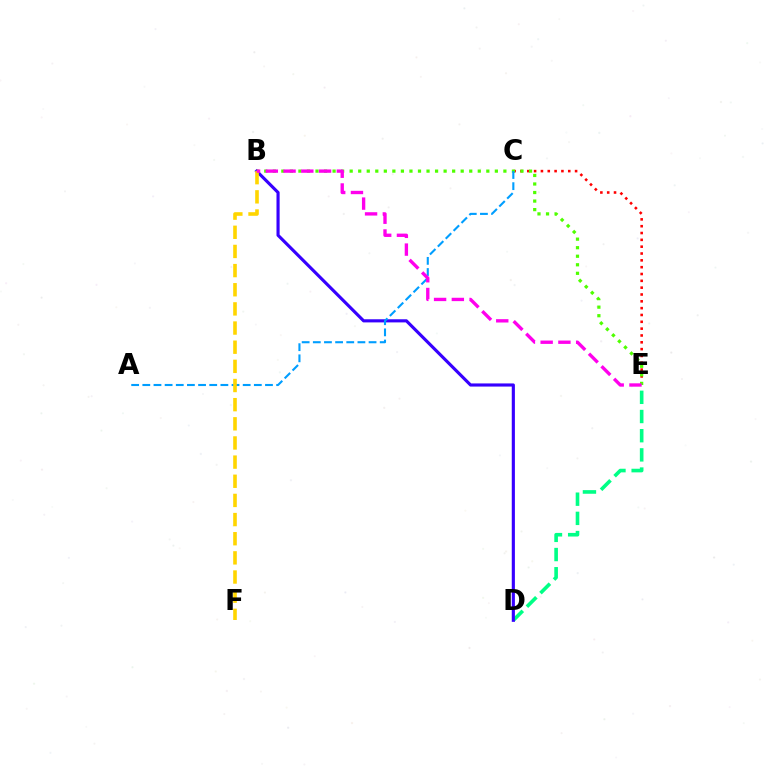{('C', 'E'): [{'color': '#ff0000', 'line_style': 'dotted', 'thickness': 1.86}], ('D', 'E'): [{'color': '#00ff86', 'line_style': 'dashed', 'thickness': 2.61}], ('B', 'D'): [{'color': '#3700ff', 'line_style': 'solid', 'thickness': 2.26}], ('B', 'E'): [{'color': '#4fff00', 'line_style': 'dotted', 'thickness': 2.32}, {'color': '#ff00ed', 'line_style': 'dashed', 'thickness': 2.41}], ('A', 'C'): [{'color': '#009eff', 'line_style': 'dashed', 'thickness': 1.52}], ('B', 'F'): [{'color': '#ffd500', 'line_style': 'dashed', 'thickness': 2.6}]}